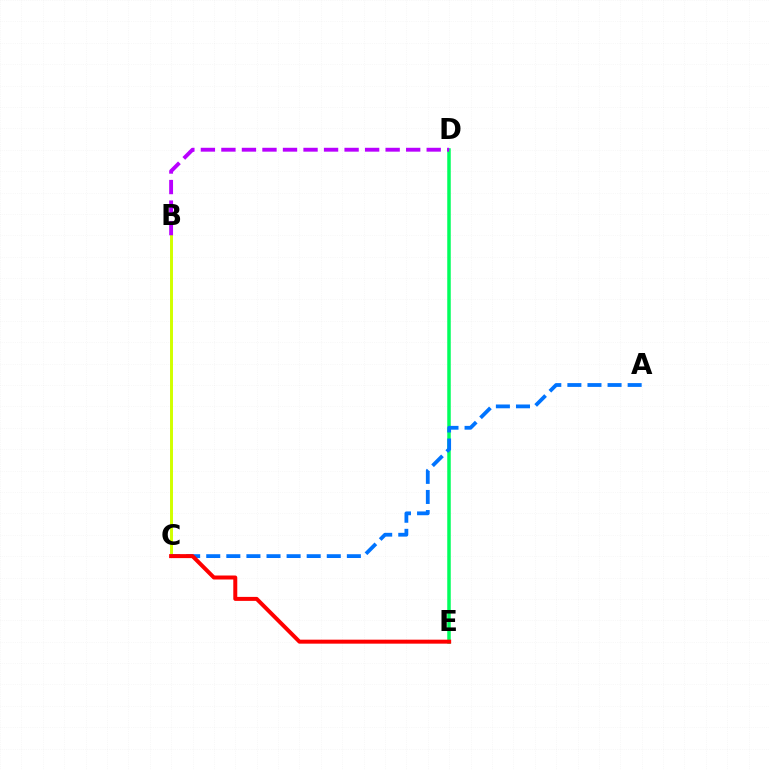{('B', 'C'): [{'color': '#d1ff00', 'line_style': 'solid', 'thickness': 2.13}], ('D', 'E'): [{'color': '#00ff5c', 'line_style': 'solid', 'thickness': 2.52}], ('A', 'C'): [{'color': '#0074ff', 'line_style': 'dashed', 'thickness': 2.73}], ('C', 'E'): [{'color': '#ff0000', 'line_style': 'solid', 'thickness': 2.87}], ('B', 'D'): [{'color': '#b900ff', 'line_style': 'dashed', 'thickness': 2.79}]}